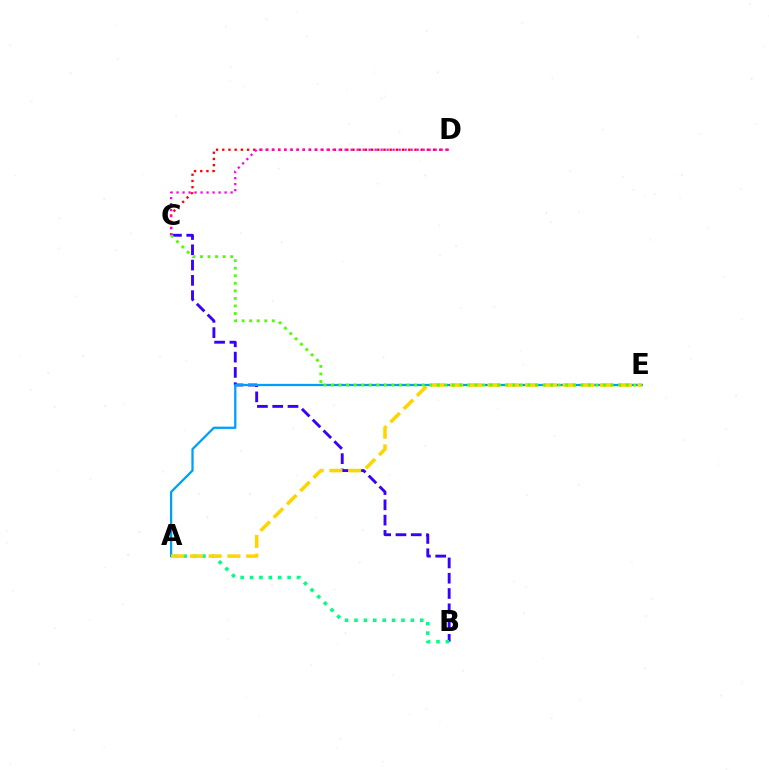{('B', 'C'): [{'color': '#3700ff', 'line_style': 'dashed', 'thickness': 2.08}], ('A', 'E'): [{'color': '#009eff', 'line_style': 'solid', 'thickness': 1.64}, {'color': '#ffd500', 'line_style': 'dashed', 'thickness': 2.55}], ('A', 'B'): [{'color': '#00ff86', 'line_style': 'dotted', 'thickness': 2.55}], ('C', 'D'): [{'color': '#ff0000', 'line_style': 'dotted', 'thickness': 1.68}, {'color': '#ff00ed', 'line_style': 'dotted', 'thickness': 1.63}], ('C', 'E'): [{'color': '#4fff00', 'line_style': 'dotted', 'thickness': 2.05}]}